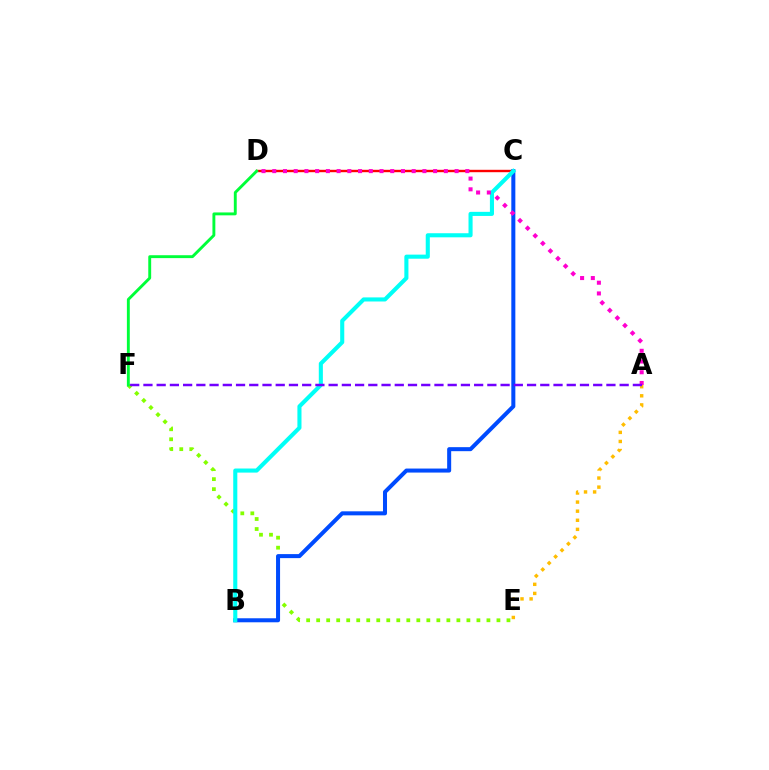{('A', 'E'): [{'color': '#ffbd00', 'line_style': 'dotted', 'thickness': 2.47}], ('E', 'F'): [{'color': '#84ff00', 'line_style': 'dotted', 'thickness': 2.72}], ('C', 'D'): [{'color': '#ff0000', 'line_style': 'solid', 'thickness': 1.73}], ('B', 'C'): [{'color': '#004bff', 'line_style': 'solid', 'thickness': 2.89}, {'color': '#00fff6', 'line_style': 'solid', 'thickness': 2.94}], ('A', 'D'): [{'color': '#ff00cf', 'line_style': 'dotted', 'thickness': 2.91}], ('D', 'F'): [{'color': '#00ff39', 'line_style': 'solid', 'thickness': 2.08}], ('A', 'F'): [{'color': '#7200ff', 'line_style': 'dashed', 'thickness': 1.8}]}